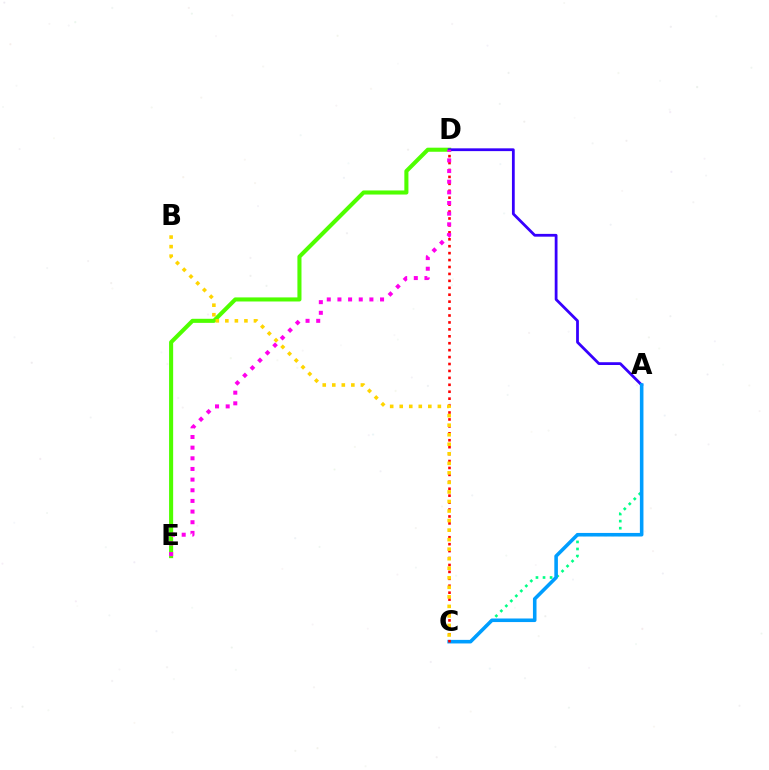{('D', 'E'): [{'color': '#4fff00', 'line_style': 'solid', 'thickness': 2.94}, {'color': '#ff00ed', 'line_style': 'dotted', 'thickness': 2.89}], ('A', 'C'): [{'color': '#00ff86', 'line_style': 'dotted', 'thickness': 1.92}, {'color': '#009eff', 'line_style': 'solid', 'thickness': 2.57}], ('A', 'D'): [{'color': '#3700ff', 'line_style': 'solid', 'thickness': 2.0}], ('C', 'D'): [{'color': '#ff0000', 'line_style': 'dotted', 'thickness': 1.88}], ('B', 'C'): [{'color': '#ffd500', 'line_style': 'dotted', 'thickness': 2.59}]}